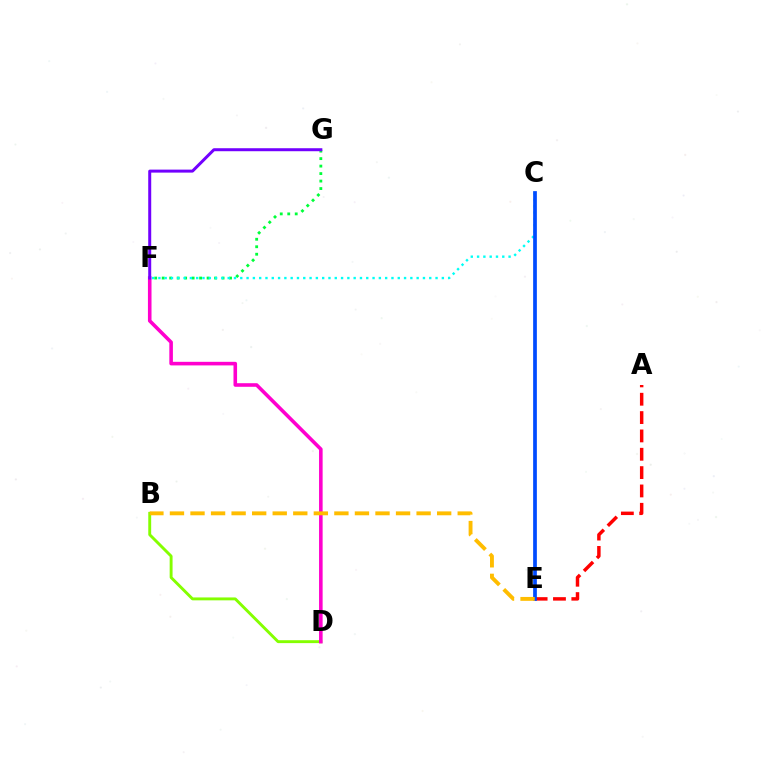{('F', 'G'): [{'color': '#00ff39', 'line_style': 'dotted', 'thickness': 2.03}, {'color': '#7200ff', 'line_style': 'solid', 'thickness': 2.16}], ('B', 'D'): [{'color': '#84ff00', 'line_style': 'solid', 'thickness': 2.09}], ('D', 'F'): [{'color': '#ff00cf', 'line_style': 'solid', 'thickness': 2.58}], ('A', 'E'): [{'color': '#ff0000', 'line_style': 'dashed', 'thickness': 2.49}], ('C', 'F'): [{'color': '#00fff6', 'line_style': 'dotted', 'thickness': 1.71}], ('C', 'E'): [{'color': '#004bff', 'line_style': 'solid', 'thickness': 2.68}], ('B', 'E'): [{'color': '#ffbd00', 'line_style': 'dashed', 'thickness': 2.79}]}